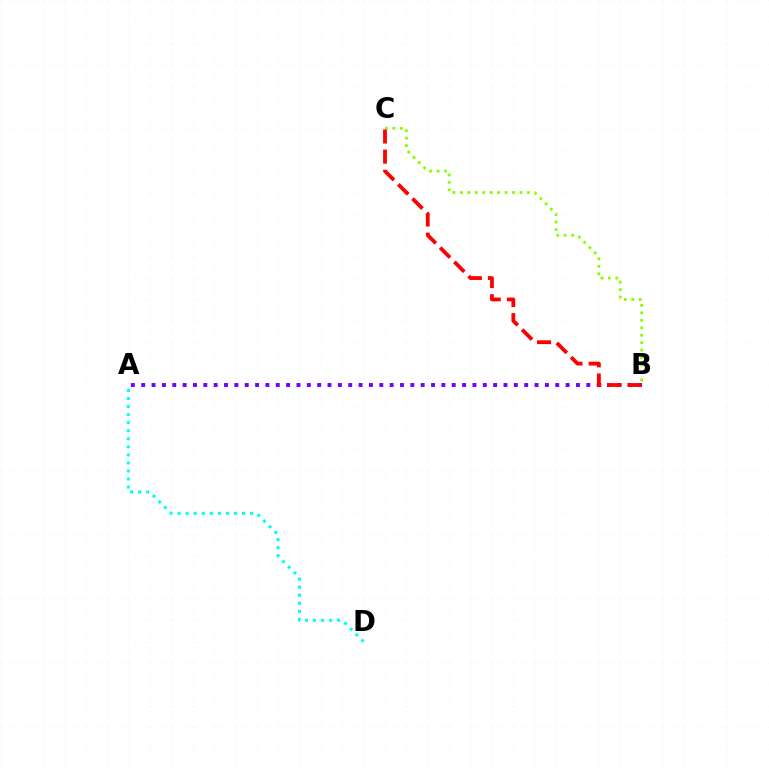{('A', 'B'): [{'color': '#7200ff', 'line_style': 'dotted', 'thickness': 2.81}], ('A', 'D'): [{'color': '#00fff6', 'line_style': 'dotted', 'thickness': 2.19}], ('B', 'C'): [{'color': '#84ff00', 'line_style': 'dotted', 'thickness': 2.02}, {'color': '#ff0000', 'line_style': 'dashed', 'thickness': 2.74}]}